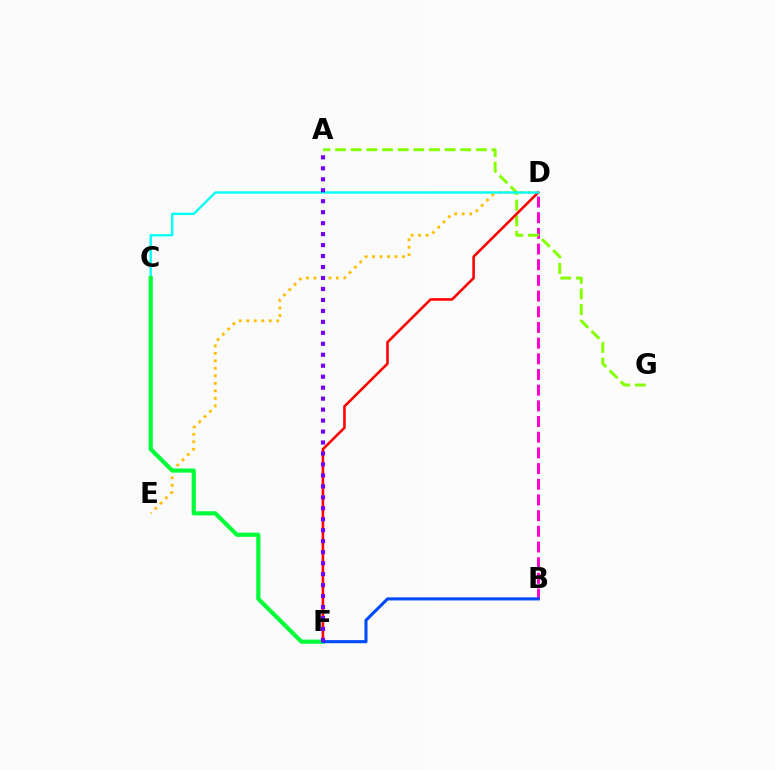{('B', 'D'): [{'color': '#ff00cf', 'line_style': 'dashed', 'thickness': 2.13}], ('D', 'E'): [{'color': '#ffbd00', 'line_style': 'dotted', 'thickness': 2.04}], ('A', 'G'): [{'color': '#84ff00', 'line_style': 'dashed', 'thickness': 2.12}], ('D', 'F'): [{'color': '#ff0000', 'line_style': 'solid', 'thickness': 1.86}], ('C', 'D'): [{'color': '#00fff6', 'line_style': 'solid', 'thickness': 1.69}], ('C', 'F'): [{'color': '#00ff39', 'line_style': 'solid', 'thickness': 3.0}], ('B', 'F'): [{'color': '#004bff', 'line_style': 'solid', 'thickness': 2.22}], ('A', 'F'): [{'color': '#7200ff', 'line_style': 'dotted', 'thickness': 2.98}]}